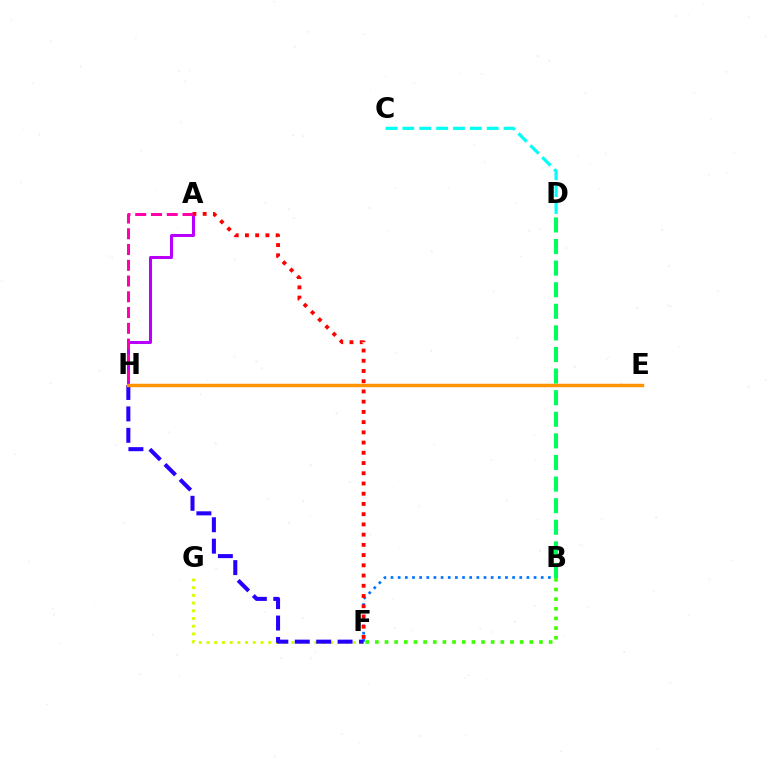{('B', 'F'): [{'color': '#0074ff', 'line_style': 'dotted', 'thickness': 1.94}, {'color': '#3dff00', 'line_style': 'dotted', 'thickness': 2.62}], ('C', 'D'): [{'color': '#00fff6', 'line_style': 'dashed', 'thickness': 2.29}], ('A', 'H'): [{'color': '#b900ff', 'line_style': 'solid', 'thickness': 2.18}, {'color': '#ff00ac', 'line_style': 'dashed', 'thickness': 2.14}], ('B', 'D'): [{'color': '#00ff5c', 'line_style': 'dashed', 'thickness': 2.93}], ('F', 'G'): [{'color': '#d1ff00', 'line_style': 'dotted', 'thickness': 2.09}], ('A', 'F'): [{'color': '#ff0000', 'line_style': 'dotted', 'thickness': 2.78}], ('F', 'H'): [{'color': '#2500ff', 'line_style': 'dashed', 'thickness': 2.91}], ('E', 'H'): [{'color': '#ff9400', 'line_style': 'solid', 'thickness': 2.48}]}